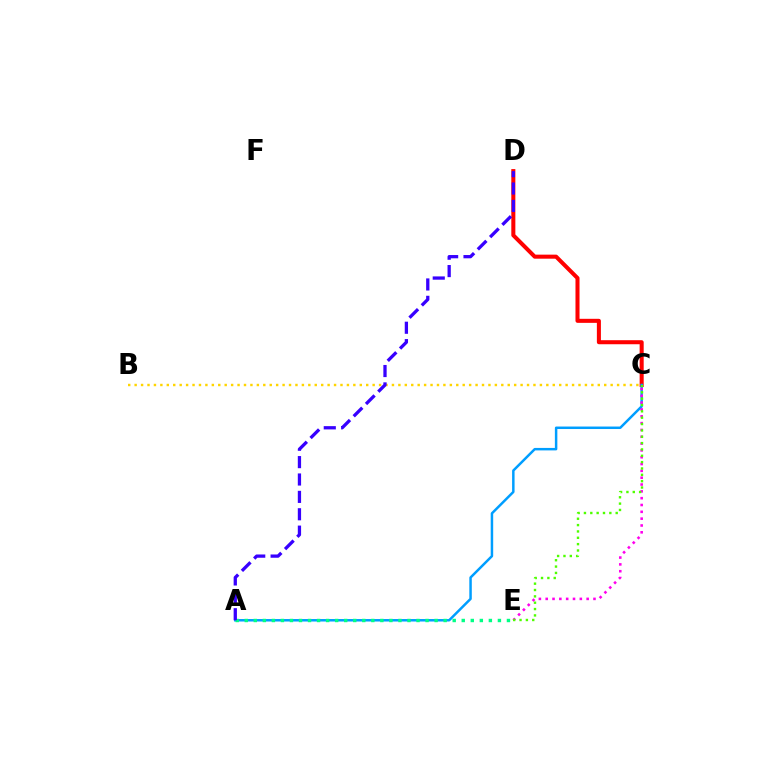{('B', 'C'): [{'color': '#ffd500', 'line_style': 'dotted', 'thickness': 1.75}], ('C', 'D'): [{'color': '#ff0000', 'line_style': 'solid', 'thickness': 2.91}], ('A', 'C'): [{'color': '#009eff', 'line_style': 'solid', 'thickness': 1.79}], ('A', 'E'): [{'color': '#00ff86', 'line_style': 'dotted', 'thickness': 2.46}], ('C', 'E'): [{'color': '#ff00ed', 'line_style': 'dotted', 'thickness': 1.85}, {'color': '#4fff00', 'line_style': 'dotted', 'thickness': 1.72}], ('A', 'D'): [{'color': '#3700ff', 'line_style': 'dashed', 'thickness': 2.36}]}